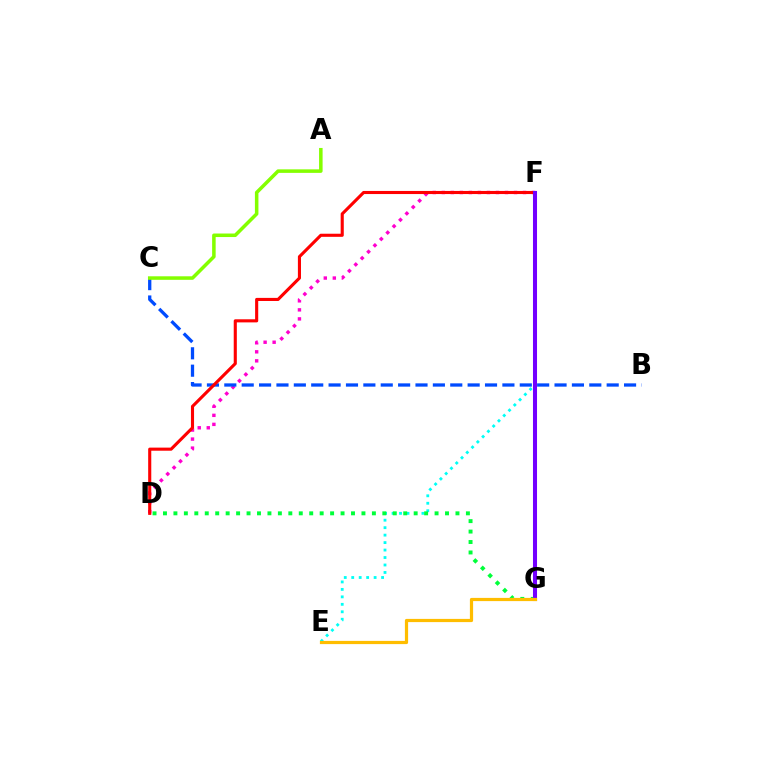{('D', 'F'): [{'color': '#ff00cf', 'line_style': 'dotted', 'thickness': 2.45}, {'color': '#ff0000', 'line_style': 'solid', 'thickness': 2.24}], ('B', 'C'): [{'color': '#004bff', 'line_style': 'dashed', 'thickness': 2.36}], ('E', 'F'): [{'color': '#00fff6', 'line_style': 'dotted', 'thickness': 2.03}], ('A', 'C'): [{'color': '#84ff00', 'line_style': 'solid', 'thickness': 2.54}], ('D', 'G'): [{'color': '#00ff39', 'line_style': 'dotted', 'thickness': 2.84}], ('F', 'G'): [{'color': '#7200ff', 'line_style': 'solid', 'thickness': 2.92}], ('E', 'G'): [{'color': '#ffbd00', 'line_style': 'solid', 'thickness': 2.31}]}